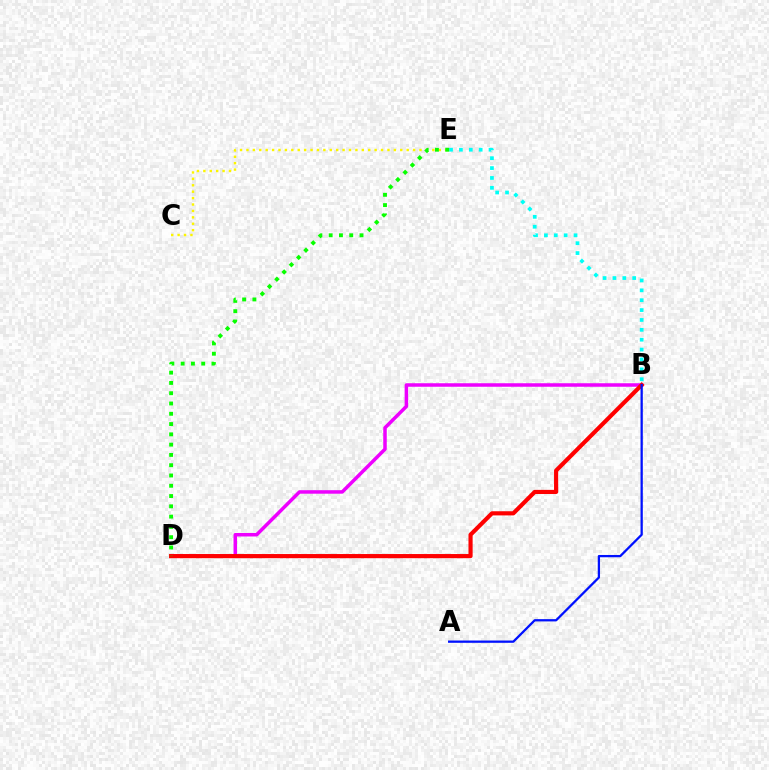{('B', 'D'): [{'color': '#ee00ff', 'line_style': 'solid', 'thickness': 2.52}, {'color': '#ff0000', 'line_style': 'solid', 'thickness': 2.99}], ('A', 'B'): [{'color': '#0010ff', 'line_style': 'solid', 'thickness': 1.64}], ('B', 'E'): [{'color': '#00fff6', 'line_style': 'dotted', 'thickness': 2.68}], ('C', 'E'): [{'color': '#fcf500', 'line_style': 'dotted', 'thickness': 1.74}], ('D', 'E'): [{'color': '#08ff00', 'line_style': 'dotted', 'thickness': 2.79}]}